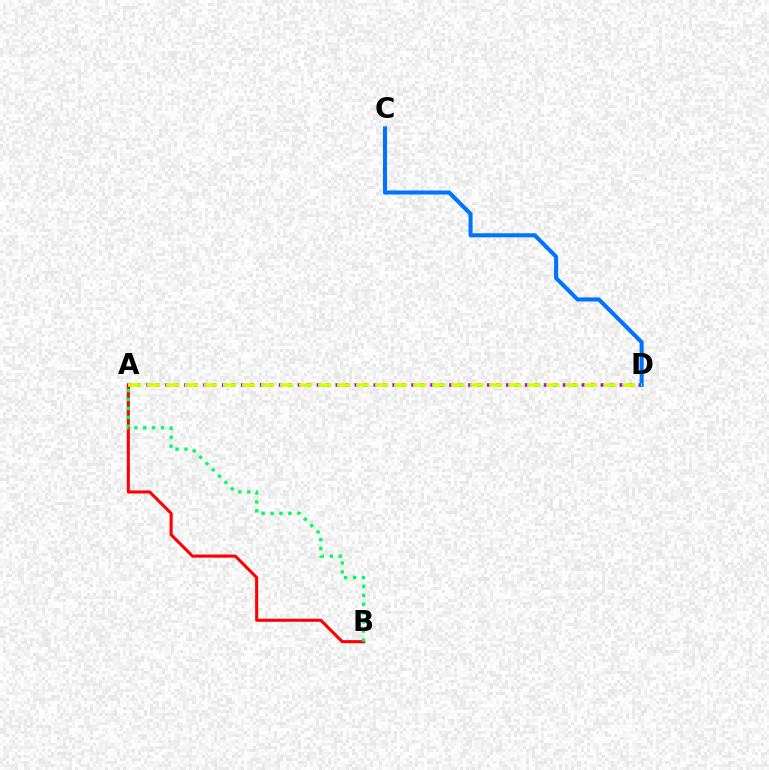{('A', 'D'): [{'color': '#b900ff', 'line_style': 'dotted', 'thickness': 2.57}, {'color': '#d1ff00', 'line_style': 'dashed', 'thickness': 2.58}], ('A', 'B'): [{'color': '#ff0000', 'line_style': 'solid', 'thickness': 2.21}, {'color': '#00ff5c', 'line_style': 'dotted', 'thickness': 2.43}], ('C', 'D'): [{'color': '#0074ff', 'line_style': 'solid', 'thickness': 2.93}]}